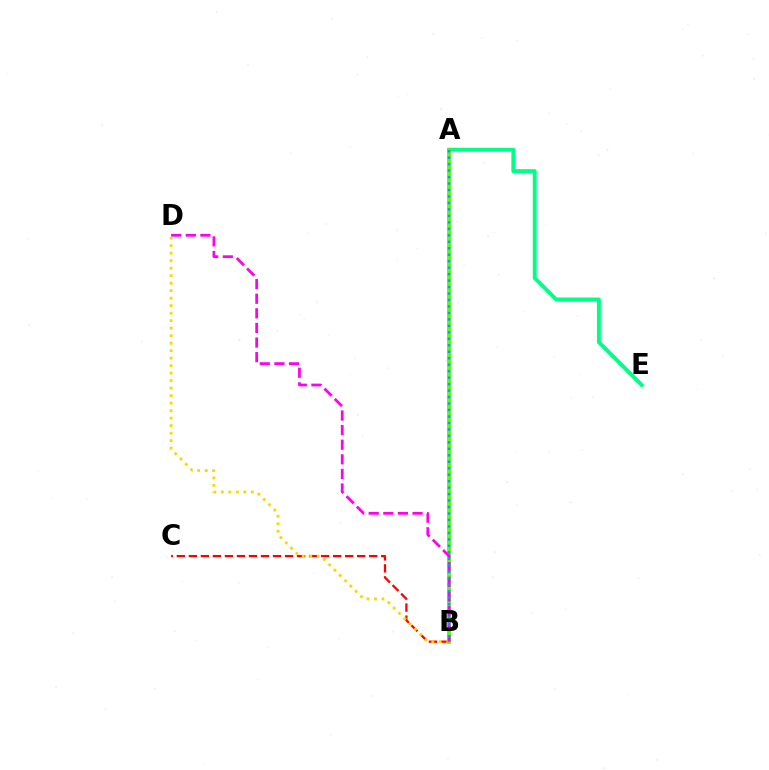{('A', 'E'): [{'color': '#00ff86', 'line_style': 'solid', 'thickness': 2.82}], ('B', 'C'): [{'color': '#ff0000', 'line_style': 'dashed', 'thickness': 1.63}], ('B', 'D'): [{'color': '#ffd500', 'line_style': 'dotted', 'thickness': 2.04}, {'color': '#ff00ed', 'line_style': 'dashed', 'thickness': 1.98}], ('A', 'B'): [{'color': '#3700ff', 'line_style': 'solid', 'thickness': 1.74}, {'color': '#4fff00', 'line_style': 'solid', 'thickness': 2.6}, {'color': '#009eff', 'line_style': 'dotted', 'thickness': 1.76}]}